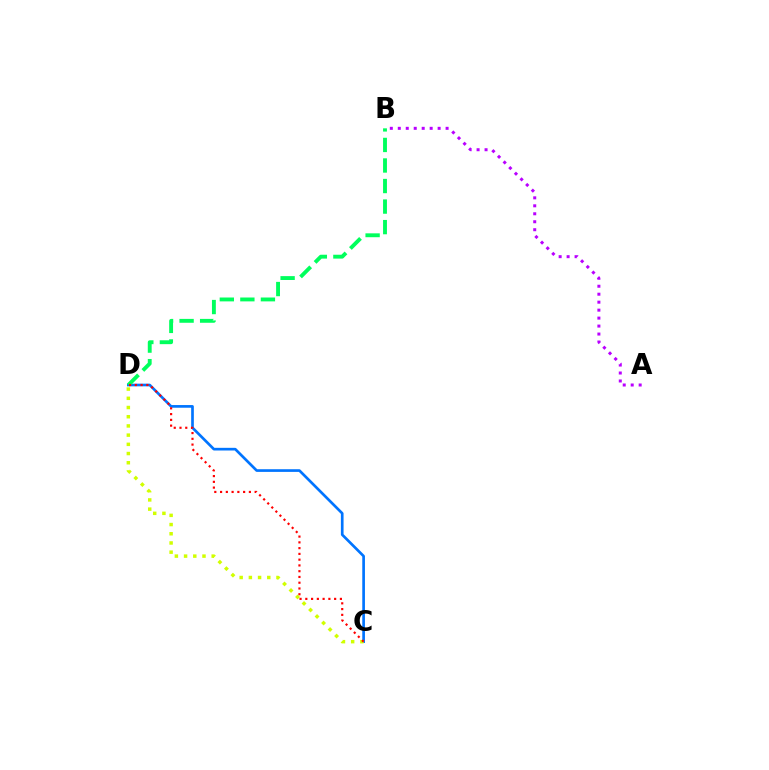{('A', 'B'): [{'color': '#b900ff', 'line_style': 'dotted', 'thickness': 2.17}], ('C', 'D'): [{'color': '#0074ff', 'line_style': 'solid', 'thickness': 1.93}, {'color': '#d1ff00', 'line_style': 'dotted', 'thickness': 2.5}, {'color': '#ff0000', 'line_style': 'dotted', 'thickness': 1.57}], ('B', 'D'): [{'color': '#00ff5c', 'line_style': 'dashed', 'thickness': 2.79}]}